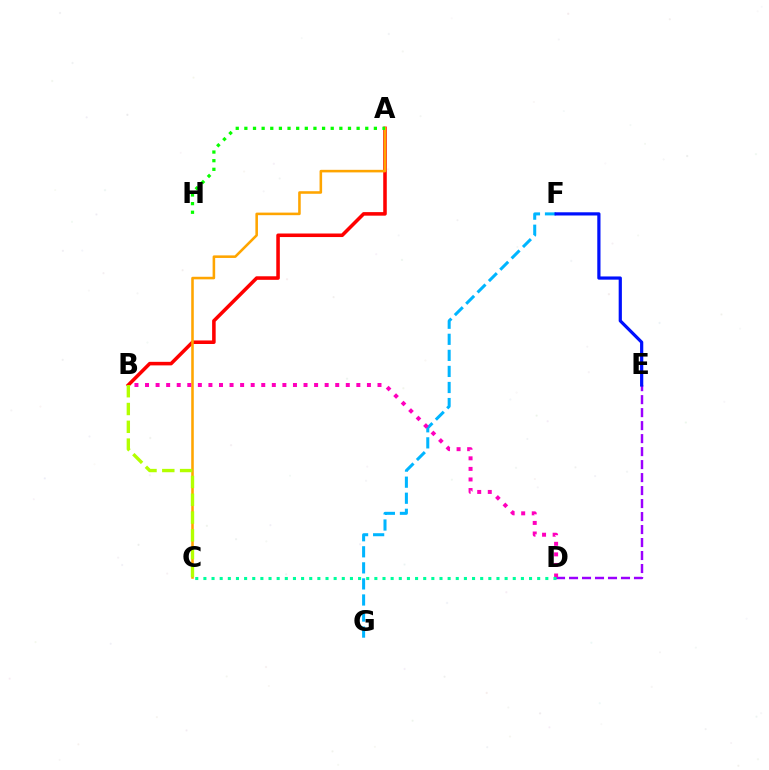{('A', 'B'): [{'color': '#ff0000', 'line_style': 'solid', 'thickness': 2.56}], ('F', 'G'): [{'color': '#00b5ff', 'line_style': 'dashed', 'thickness': 2.18}], ('A', 'C'): [{'color': '#ffa500', 'line_style': 'solid', 'thickness': 1.85}], ('B', 'C'): [{'color': '#b3ff00', 'line_style': 'dashed', 'thickness': 2.42}], ('D', 'E'): [{'color': '#9b00ff', 'line_style': 'dashed', 'thickness': 1.76}], ('B', 'D'): [{'color': '#ff00bd', 'line_style': 'dotted', 'thickness': 2.87}], ('A', 'H'): [{'color': '#08ff00', 'line_style': 'dotted', 'thickness': 2.35}], ('C', 'D'): [{'color': '#00ff9d', 'line_style': 'dotted', 'thickness': 2.21}], ('E', 'F'): [{'color': '#0010ff', 'line_style': 'solid', 'thickness': 2.31}]}